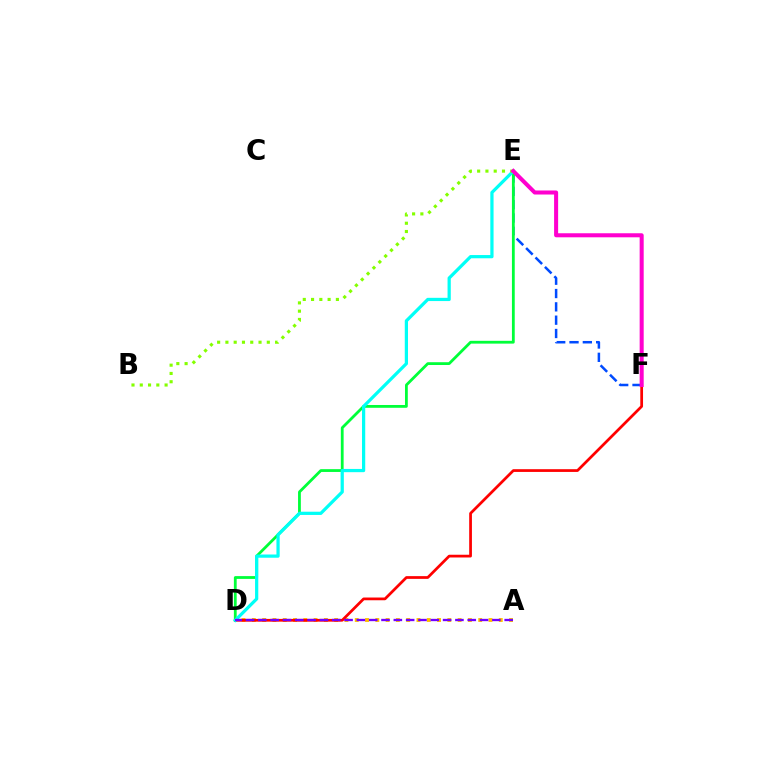{('E', 'F'): [{'color': '#004bff', 'line_style': 'dashed', 'thickness': 1.81}, {'color': '#ff00cf', 'line_style': 'solid', 'thickness': 2.91}], ('A', 'D'): [{'color': '#ffbd00', 'line_style': 'dotted', 'thickness': 2.8}, {'color': '#7200ff', 'line_style': 'dashed', 'thickness': 1.67}], ('D', 'E'): [{'color': '#00ff39', 'line_style': 'solid', 'thickness': 2.01}, {'color': '#00fff6', 'line_style': 'solid', 'thickness': 2.33}], ('D', 'F'): [{'color': '#ff0000', 'line_style': 'solid', 'thickness': 1.97}], ('B', 'E'): [{'color': '#84ff00', 'line_style': 'dotted', 'thickness': 2.25}]}